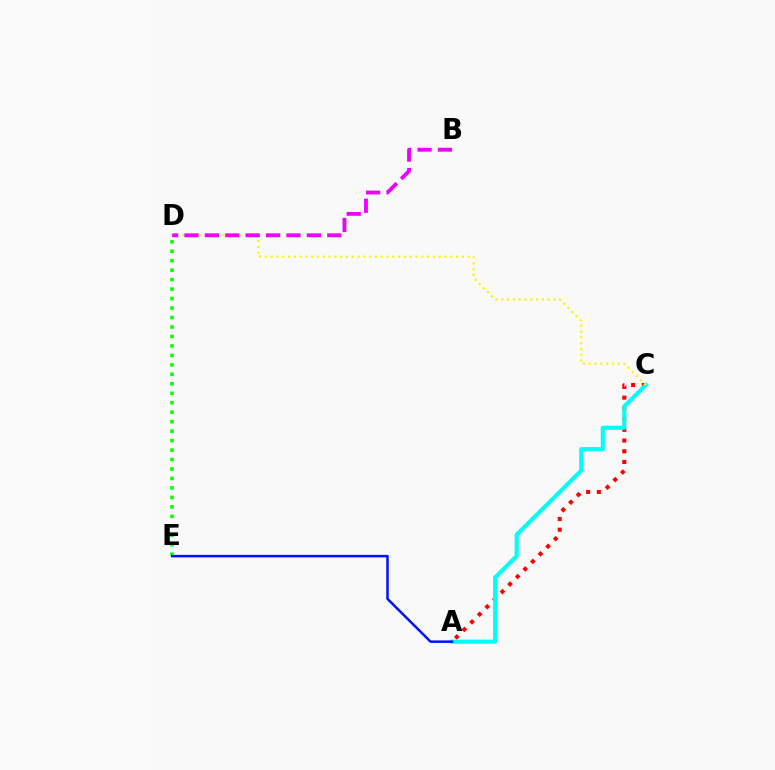{('A', 'C'): [{'color': '#ff0000', 'line_style': 'dotted', 'thickness': 2.91}, {'color': '#00fff6', 'line_style': 'solid', 'thickness': 2.97}], ('C', 'D'): [{'color': '#fcf500', 'line_style': 'dotted', 'thickness': 1.57}], ('D', 'E'): [{'color': '#08ff00', 'line_style': 'dotted', 'thickness': 2.57}], ('B', 'D'): [{'color': '#ee00ff', 'line_style': 'dashed', 'thickness': 2.77}], ('A', 'E'): [{'color': '#0010ff', 'line_style': 'solid', 'thickness': 1.8}]}